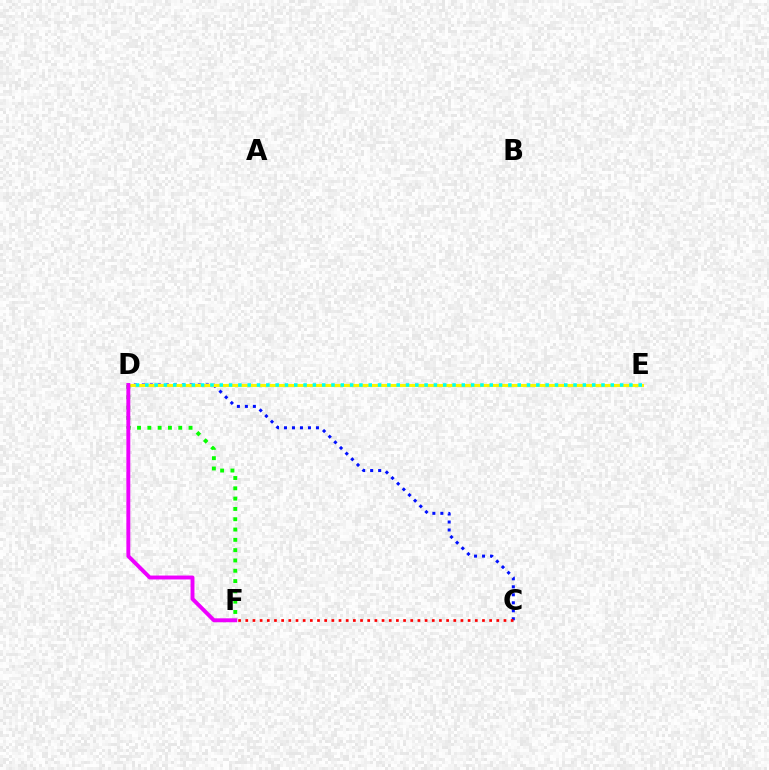{('C', 'D'): [{'color': '#0010ff', 'line_style': 'dotted', 'thickness': 2.17}], ('C', 'F'): [{'color': '#ff0000', 'line_style': 'dotted', 'thickness': 1.95}], ('D', 'E'): [{'color': '#fcf500', 'line_style': 'solid', 'thickness': 2.21}, {'color': '#00fff6', 'line_style': 'dotted', 'thickness': 2.53}], ('D', 'F'): [{'color': '#08ff00', 'line_style': 'dotted', 'thickness': 2.8}, {'color': '#ee00ff', 'line_style': 'solid', 'thickness': 2.82}]}